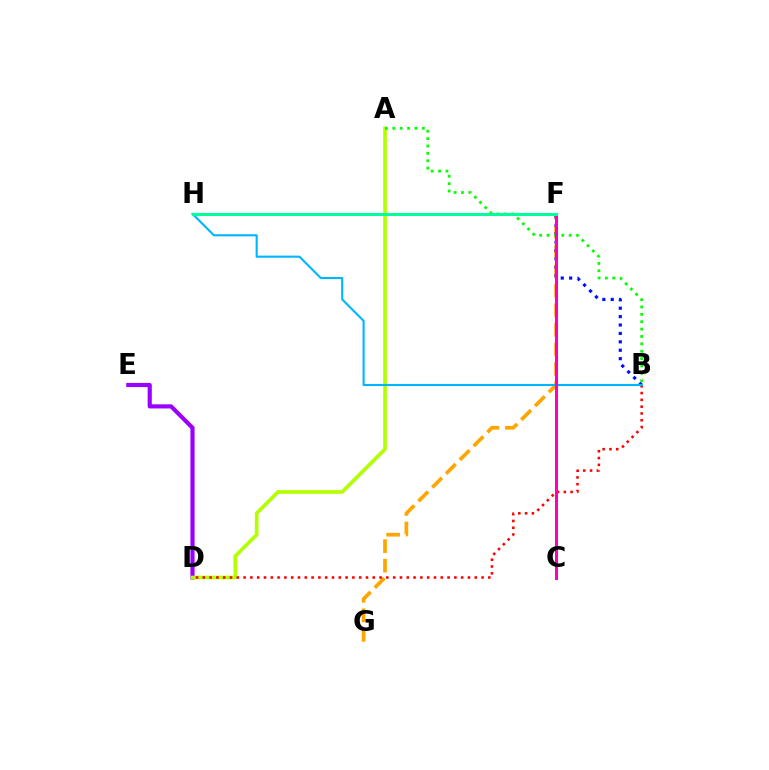{('D', 'E'): [{'color': '#9b00ff', 'line_style': 'solid', 'thickness': 2.99}], ('A', 'D'): [{'color': '#b3ff00', 'line_style': 'solid', 'thickness': 2.64}], ('F', 'G'): [{'color': '#ffa500', 'line_style': 'dashed', 'thickness': 2.65}], ('B', 'D'): [{'color': '#ff0000', 'line_style': 'dotted', 'thickness': 1.85}], ('B', 'F'): [{'color': '#0010ff', 'line_style': 'dotted', 'thickness': 2.28}], ('A', 'B'): [{'color': '#08ff00', 'line_style': 'dotted', 'thickness': 2.01}], ('B', 'H'): [{'color': '#00b5ff', 'line_style': 'solid', 'thickness': 1.51}], ('C', 'F'): [{'color': '#ff00bd', 'line_style': 'solid', 'thickness': 2.18}], ('F', 'H'): [{'color': '#00ff9d', 'line_style': 'solid', 'thickness': 2.15}]}